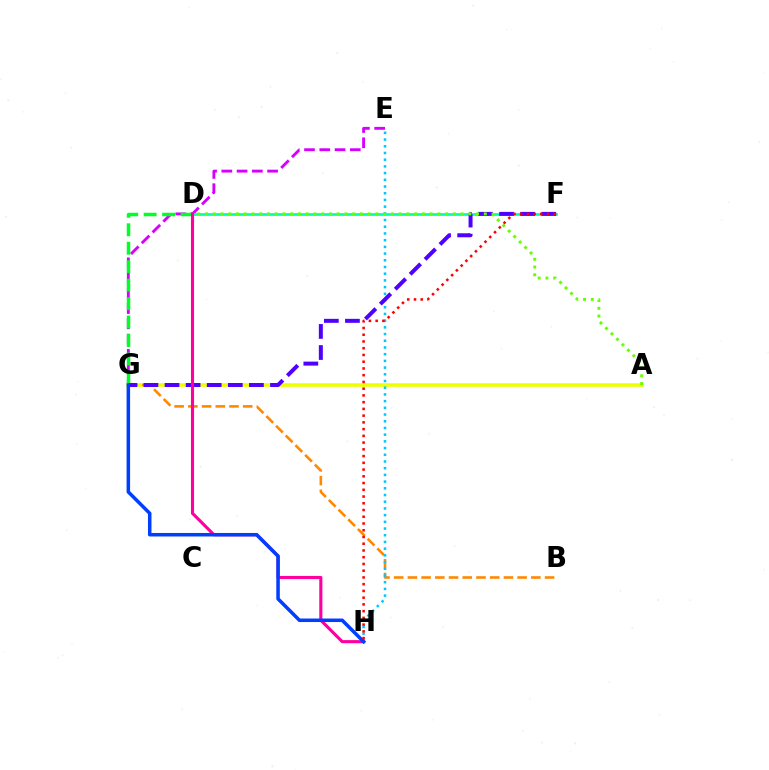{('E', 'G'): [{'color': '#d600ff', 'line_style': 'dashed', 'thickness': 2.07}], ('D', 'F'): [{'color': '#00ffaf', 'line_style': 'solid', 'thickness': 1.94}], ('D', 'G'): [{'color': '#00ff27', 'line_style': 'dashed', 'thickness': 2.51}], ('A', 'G'): [{'color': '#eeff00', 'line_style': 'solid', 'thickness': 2.56}], ('B', 'G'): [{'color': '#ff8800', 'line_style': 'dashed', 'thickness': 1.86}], ('E', 'H'): [{'color': '#00c7ff', 'line_style': 'dotted', 'thickness': 1.82}], ('F', 'G'): [{'color': '#4f00ff', 'line_style': 'dashed', 'thickness': 2.87}], ('D', 'H'): [{'color': '#ff00a0', 'line_style': 'solid', 'thickness': 2.24}], ('A', 'D'): [{'color': '#66ff00', 'line_style': 'dotted', 'thickness': 2.1}], ('G', 'H'): [{'color': '#003fff', 'line_style': 'solid', 'thickness': 2.53}], ('F', 'H'): [{'color': '#ff0000', 'line_style': 'dotted', 'thickness': 1.83}]}